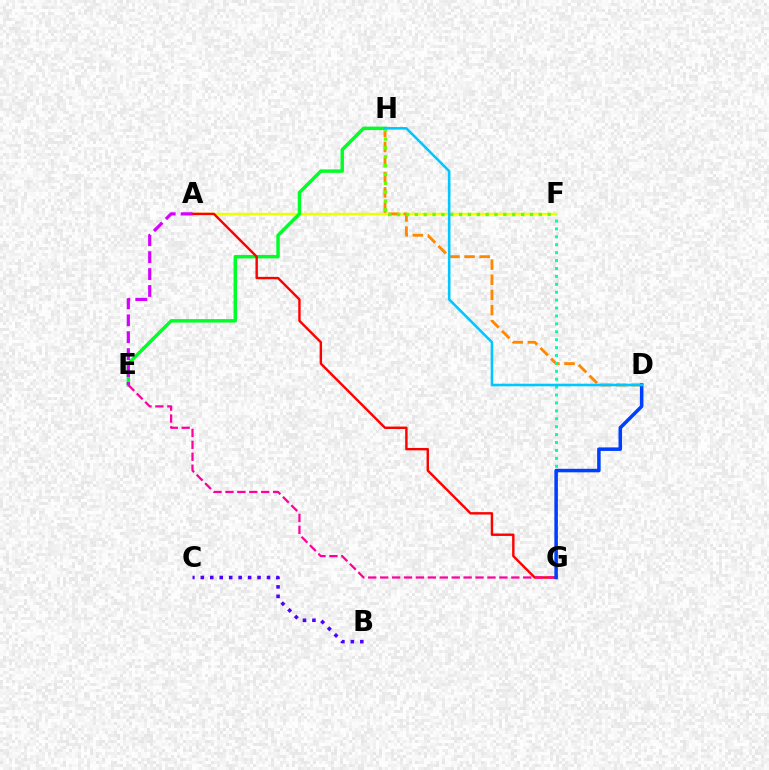{('A', 'F'): [{'color': '#eeff00', 'line_style': 'solid', 'thickness': 1.77}], ('B', 'C'): [{'color': '#4f00ff', 'line_style': 'dotted', 'thickness': 2.57}], ('D', 'H'): [{'color': '#ff8800', 'line_style': 'dashed', 'thickness': 2.06}, {'color': '#00c7ff', 'line_style': 'solid', 'thickness': 1.86}], ('E', 'H'): [{'color': '#00ff27', 'line_style': 'solid', 'thickness': 2.49}], ('A', 'G'): [{'color': '#ff0000', 'line_style': 'solid', 'thickness': 1.74}], ('F', 'G'): [{'color': '#00ffaf', 'line_style': 'dotted', 'thickness': 2.15}], ('E', 'G'): [{'color': '#ff00a0', 'line_style': 'dashed', 'thickness': 1.62}], ('A', 'E'): [{'color': '#d600ff', 'line_style': 'dashed', 'thickness': 2.3}], ('D', 'G'): [{'color': '#003fff', 'line_style': 'solid', 'thickness': 2.53}], ('F', 'H'): [{'color': '#66ff00', 'line_style': 'dotted', 'thickness': 2.41}]}